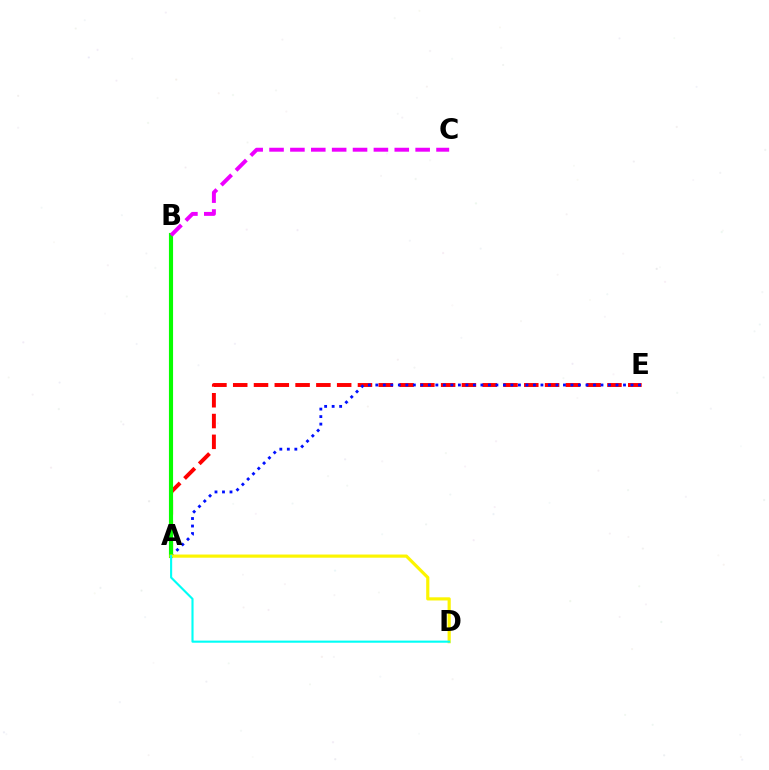{('A', 'E'): [{'color': '#ff0000', 'line_style': 'dashed', 'thickness': 2.82}, {'color': '#0010ff', 'line_style': 'dotted', 'thickness': 2.04}], ('A', 'B'): [{'color': '#08ff00', 'line_style': 'solid', 'thickness': 2.98}], ('B', 'C'): [{'color': '#ee00ff', 'line_style': 'dashed', 'thickness': 2.84}], ('A', 'D'): [{'color': '#fcf500', 'line_style': 'solid', 'thickness': 2.28}, {'color': '#00fff6', 'line_style': 'solid', 'thickness': 1.53}]}